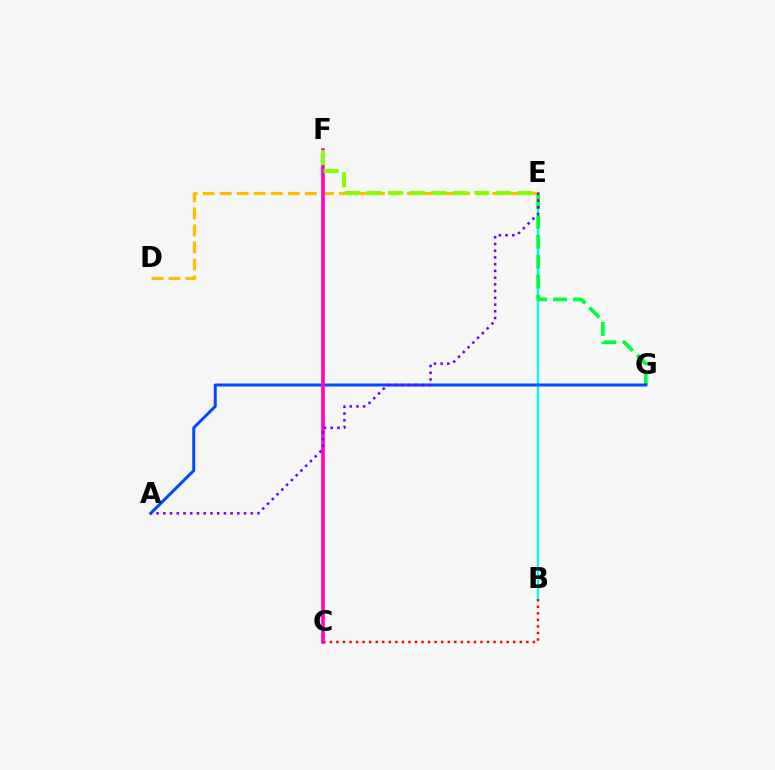{('B', 'E'): [{'color': '#00fff6', 'line_style': 'solid', 'thickness': 1.68}], ('E', 'G'): [{'color': '#00ff39', 'line_style': 'dashed', 'thickness': 2.7}], ('A', 'G'): [{'color': '#004bff', 'line_style': 'solid', 'thickness': 2.15}], ('D', 'E'): [{'color': '#ffbd00', 'line_style': 'dashed', 'thickness': 2.31}], ('B', 'C'): [{'color': '#ff0000', 'line_style': 'dotted', 'thickness': 1.78}], ('C', 'F'): [{'color': '#ff00cf', 'line_style': 'solid', 'thickness': 2.6}], ('E', 'F'): [{'color': '#84ff00', 'line_style': 'dashed', 'thickness': 2.93}], ('A', 'E'): [{'color': '#7200ff', 'line_style': 'dotted', 'thickness': 1.83}]}